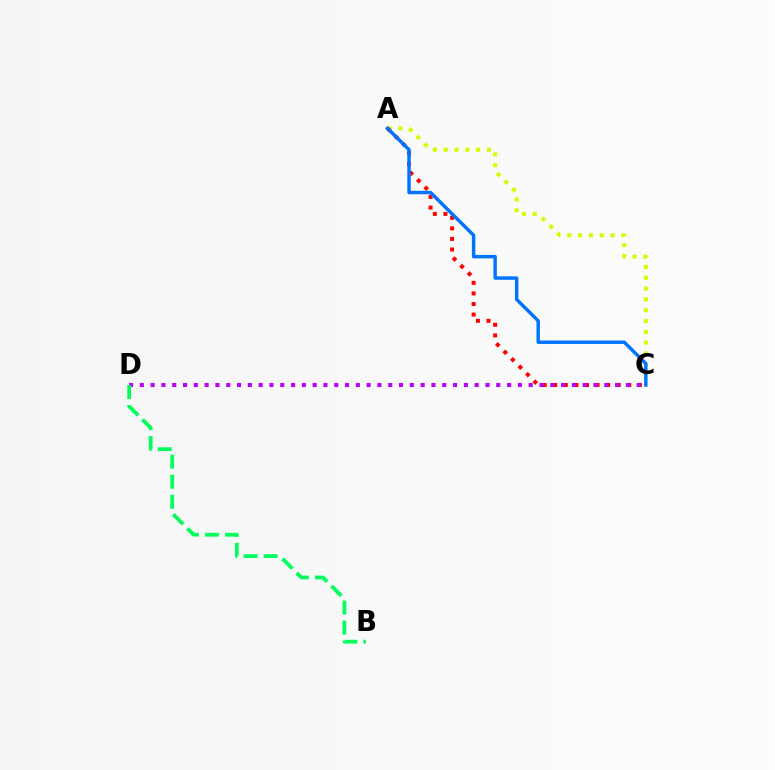{('A', 'C'): [{'color': '#d1ff00', 'line_style': 'dotted', 'thickness': 2.94}, {'color': '#ff0000', 'line_style': 'dotted', 'thickness': 2.87}, {'color': '#0074ff', 'line_style': 'solid', 'thickness': 2.48}], ('C', 'D'): [{'color': '#b900ff', 'line_style': 'dotted', 'thickness': 2.93}], ('B', 'D'): [{'color': '#00ff5c', 'line_style': 'dashed', 'thickness': 2.72}]}